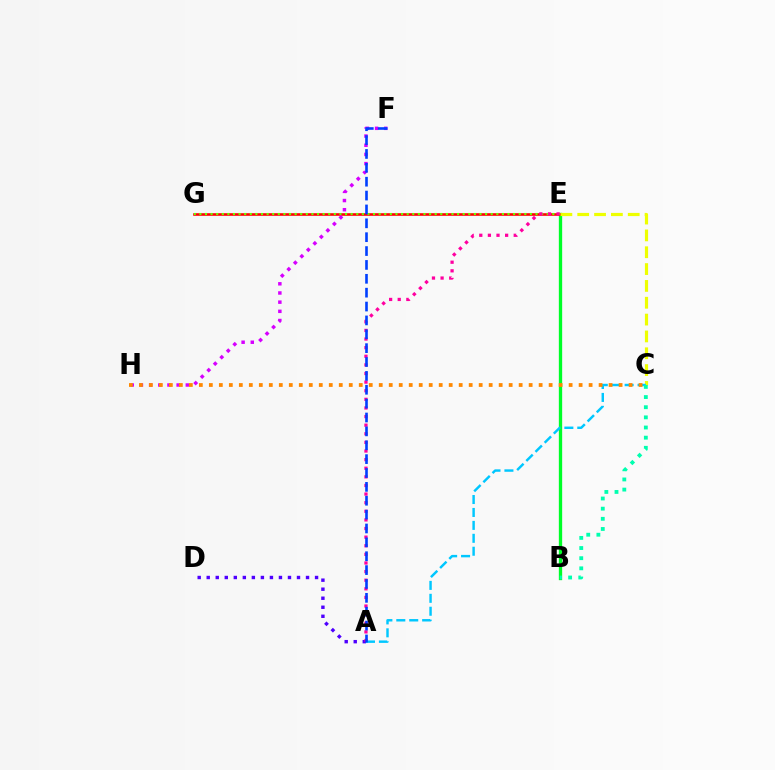{('B', 'E'): [{'color': '#00ff27', 'line_style': 'solid', 'thickness': 2.39}], ('E', 'G'): [{'color': '#ff0000', 'line_style': 'solid', 'thickness': 1.87}, {'color': '#66ff00', 'line_style': 'dotted', 'thickness': 1.52}], ('A', 'D'): [{'color': '#4f00ff', 'line_style': 'dotted', 'thickness': 2.45}], ('F', 'H'): [{'color': '#d600ff', 'line_style': 'dotted', 'thickness': 2.49}], ('A', 'E'): [{'color': '#ff00a0', 'line_style': 'dotted', 'thickness': 2.34}], ('C', 'E'): [{'color': '#eeff00', 'line_style': 'dashed', 'thickness': 2.29}], ('A', 'C'): [{'color': '#00c7ff', 'line_style': 'dashed', 'thickness': 1.76}], ('C', 'H'): [{'color': '#ff8800', 'line_style': 'dotted', 'thickness': 2.72}], ('A', 'F'): [{'color': '#003fff', 'line_style': 'dashed', 'thickness': 1.88}], ('B', 'C'): [{'color': '#00ffaf', 'line_style': 'dotted', 'thickness': 2.76}]}